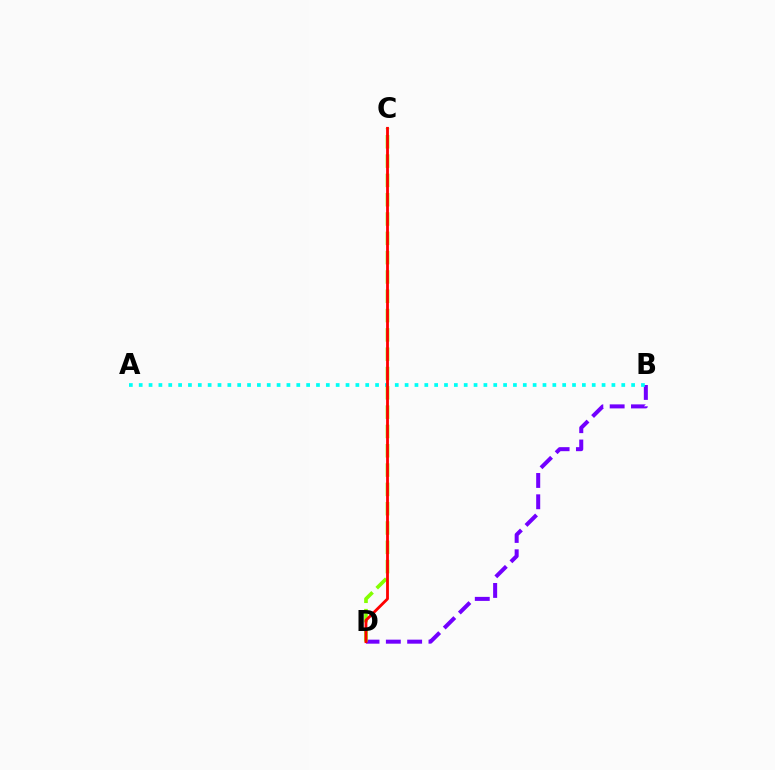{('B', 'D'): [{'color': '#7200ff', 'line_style': 'dashed', 'thickness': 2.9}], ('A', 'B'): [{'color': '#00fff6', 'line_style': 'dotted', 'thickness': 2.68}], ('C', 'D'): [{'color': '#84ff00', 'line_style': 'dashed', 'thickness': 2.62}, {'color': '#ff0000', 'line_style': 'solid', 'thickness': 2.02}]}